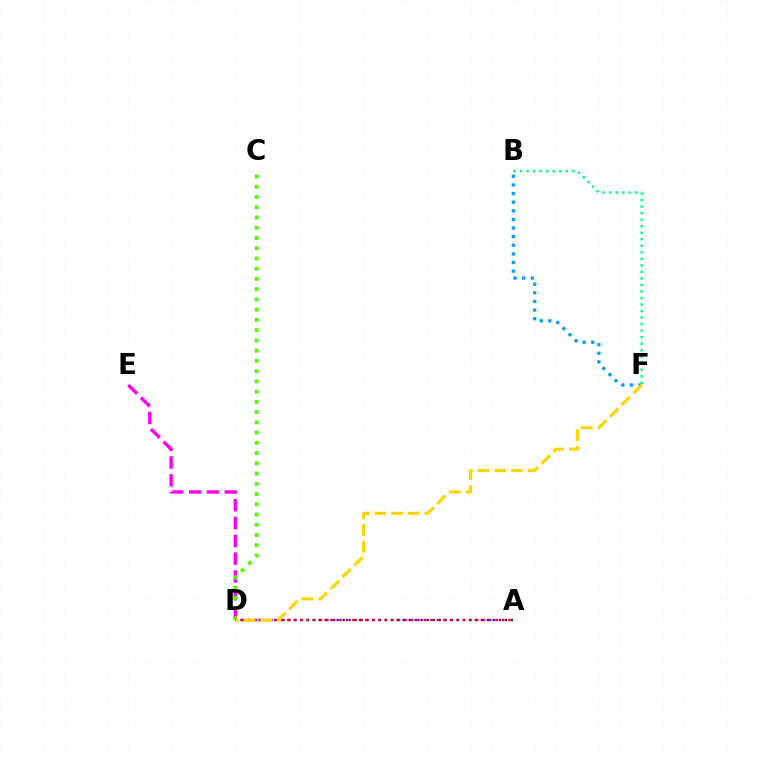{('B', 'F'): [{'color': '#009eff', 'line_style': 'dotted', 'thickness': 2.34}, {'color': '#00ff86', 'line_style': 'dotted', 'thickness': 1.77}], ('A', 'D'): [{'color': '#3700ff', 'line_style': 'dotted', 'thickness': 1.63}, {'color': '#ff0000', 'line_style': 'dotted', 'thickness': 1.77}], ('D', 'E'): [{'color': '#ff00ed', 'line_style': 'dashed', 'thickness': 2.42}], ('C', 'D'): [{'color': '#4fff00', 'line_style': 'dotted', 'thickness': 2.78}], ('D', 'F'): [{'color': '#ffd500', 'line_style': 'dashed', 'thickness': 2.27}]}